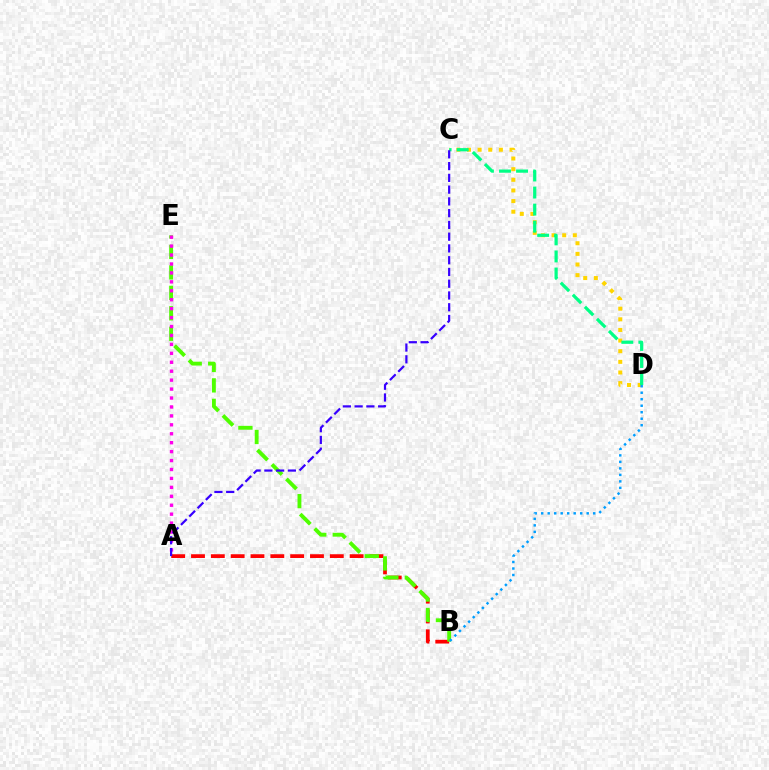{('C', 'D'): [{'color': '#ffd500', 'line_style': 'dotted', 'thickness': 2.89}, {'color': '#00ff86', 'line_style': 'dashed', 'thickness': 2.32}], ('A', 'B'): [{'color': '#ff0000', 'line_style': 'dashed', 'thickness': 2.69}], ('B', 'E'): [{'color': '#4fff00', 'line_style': 'dashed', 'thickness': 2.78}], ('B', 'D'): [{'color': '#009eff', 'line_style': 'dotted', 'thickness': 1.77}], ('A', 'E'): [{'color': '#ff00ed', 'line_style': 'dotted', 'thickness': 2.43}], ('A', 'C'): [{'color': '#3700ff', 'line_style': 'dashed', 'thickness': 1.6}]}